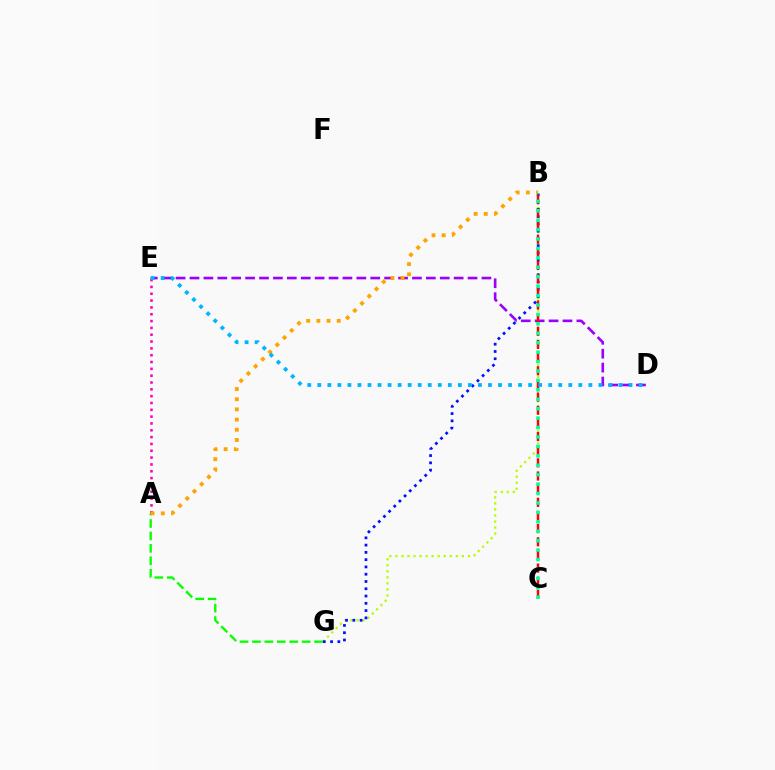{('A', 'G'): [{'color': '#08ff00', 'line_style': 'dashed', 'thickness': 1.69}], ('B', 'G'): [{'color': '#b3ff00', 'line_style': 'dotted', 'thickness': 1.64}, {'color': '#0010ff', 'line_style': 'dotted', 'thickness': 1.98}], ('D', 'E'): [{'color': '#9b00ff', 'line_style': 'dashed', 'thickness': 1.89}, {'color': '#00b5ff', 'line_style': 'dotted', 'thickness': 2.73}], ('A', 'E'): [{'color': '#ff00bd', 'line_style': 'dotted', 'thickness': 1.85}], ('A', 'B'): [{'color': '#ffa500', 'line_style': 'dotted', 'thickness': 2.77}], ('B', 'C'): [{'color': '#ff0000', 'line_style': 'dashed', 'thickness': 1.79}, {'color': '#00ff9d', 'line_style': 'dotted', 'thickness': 2.56}]}